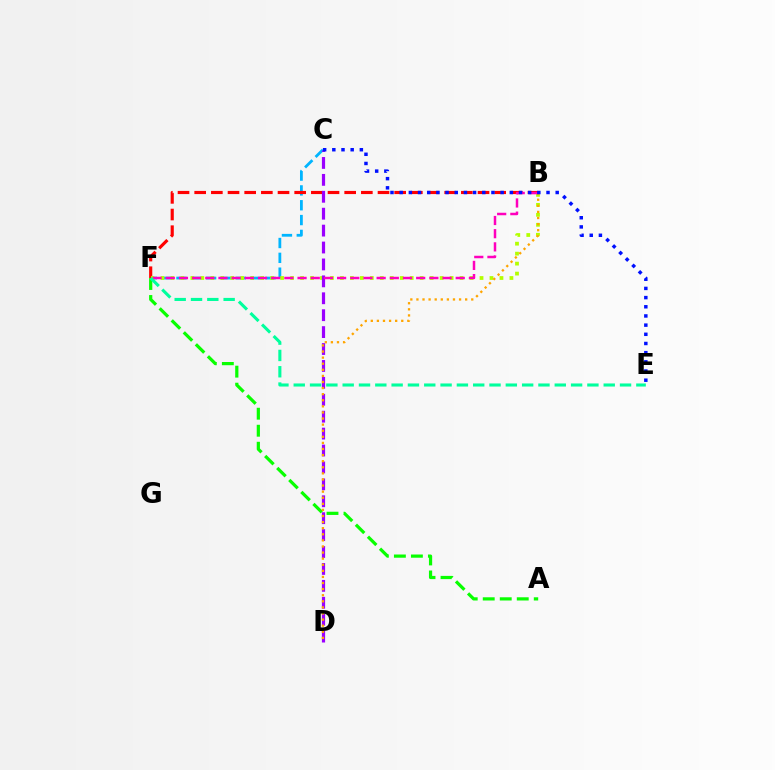{('C', 'F'): [{'color': '#00b5ff', 'line_style': 'dashed', 'thickness': 2.01}], ('B', 'F'): [{'color': '#ff0000', 'line_style': 'dashed', 'thickness': 2.26}, {'color': '#b3ff00', 'line_style': 'dotted', 'thickness': 2.71}, {'color': '#ff00bd', 'line_style': 'dashed', 'thickness': 1.79}], ('A', 'F'): [{'color': '#08ff00', 'line_style': 'dashed', 'thickness': 2.31}], ('C', 'D'): [{'color': '#9b00ff', 'line_style': 'dashed', 'thickness': 2.3}], ('B', 'D'): [{'color': '#ffa500', 'line_style': 'dotted', 'thickness': 1.66}], ('E', 'F'): [{'color': '#00ff9d', 'line_style': 'dashed', 'thickness': 2.22}], ('C', 'E'): [{'color': '#0010ff', 'line_style': 'dotted', 'thickness': 2.49}]}